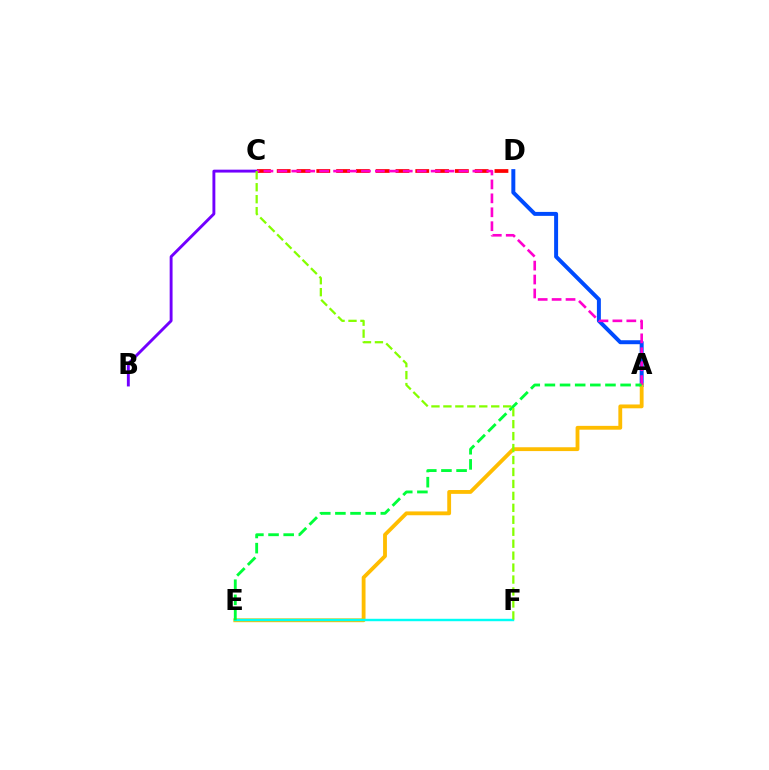{('A', 'D'): [{'color': '#004bff', 'line_style': 'solid', 'thickness': 2.85}], ('A', 'E'): [{'color': '#ffbd00', 'line_style': 'solid', 'thickness': 2.76}, {'color': '#00ff39', 'line_style': 'dashed', 'thickness': 2.06}], ('E', 'F'): [{'color': '#00fff6', 'line_style': 'solid', 'thickness': 1.75}], ('B', 'C'): [{'color': '#7200ff', 'line_style': 'solid', 'thickness': 2.09}], ('C', 'D'): [{'color': '#ff0000', 'line_style': 'dashed', 'thickness': 2.69}], ('A', 'C'): [{'color': '#ff00cf', 'line_style': 'dashed', 'thickness': 1.89}], ('C', 'F'): [{'color': '#84ff00', 'line_style': 'dashed', 'thickness': 1.62}]}